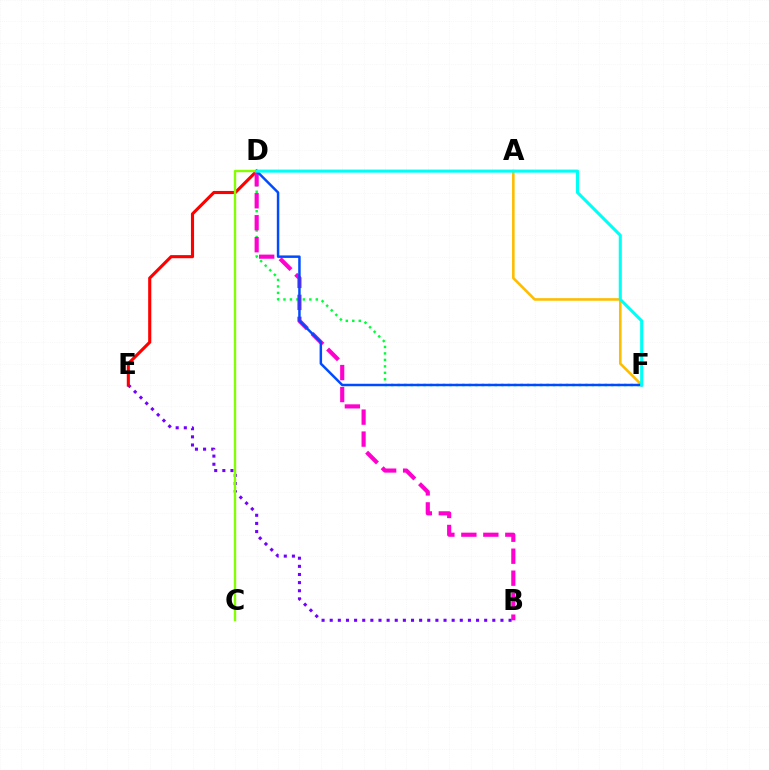{('D', 'F'): [{'color': '#00ff39', 'line_style': 'dotted', 'thickness': 1.76}, {'color': '#004bff', 'line_style': 'solid', 'thickness': 1.79}, {'color': '#00fff6', 'line_style': 'solid', 'thickness': 2.21}], ('B', 'E'): [{'color': '#7200ff', 'line_style': 'dotted', 'thickness': 2.21}], ('D', 'E'): [{'color': '#ff0000', 'line_style': 'solid', 'thickness': 2.24}], ('A', 'F'): [{'color': '#ffbd00', 'line_style': 'solid', 'thickness': 1.86}], ('B', 'D'): [{'color': '#ff00cf', 'line_style': 'dashed', 'thickness': 2.99}], ('C', 'D'): [{'color': '#84ff00', 'line_style': 'solid', 'thickness': 1.71}]}